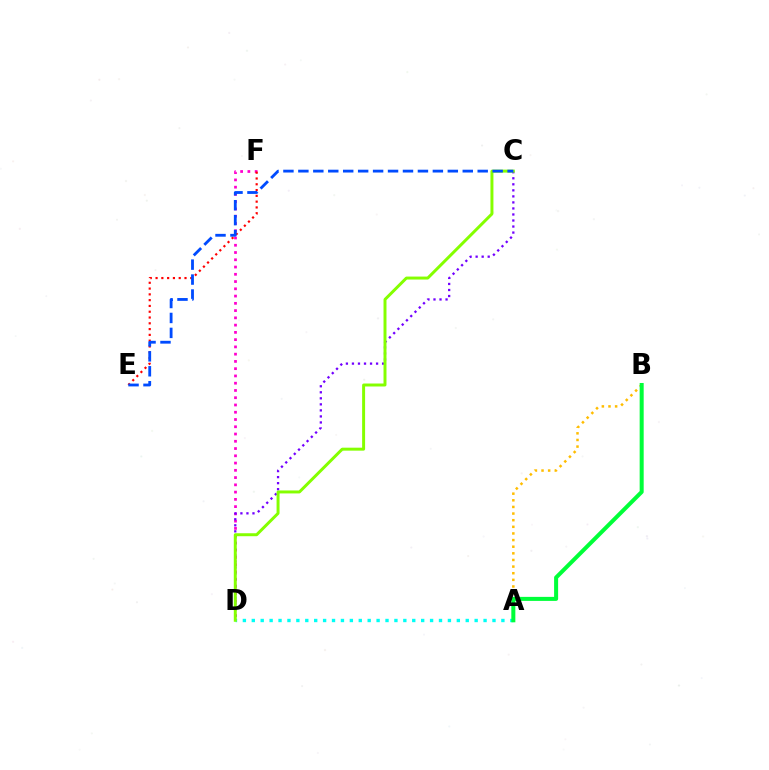{('D', 'F'): [{'color': '#ff00cf', 'line_style': 'dotted', 'thickness': 1.97}], ('A', 'D'): [{'color': '#00fff6', 'line_style': 'dotted', 'thickness': 2.42}], ('A', 'B'): [{'color': '#ffbd00', 'line_style': 'dotted', 'thickness': 1.8}, {'color': '#00ff39', 'line_style': 'solid', 'thickness': 2.9}], ('E', 'F'): [{'color': '#ff0000', 'line_style': 'dotted', 'thickness': 1.57}], ('C', 'D'): [{'color': '#7200ff', 'line_style': 'dotted', 'thickness': 1.64}, {'color': '#84ff00', 'line_style': 'solid', 'thickness': 2.14}], ('C', 'E'): [{'color': '#004bff', 'line_style': 'dashed', 'thickness': 2.03}]}